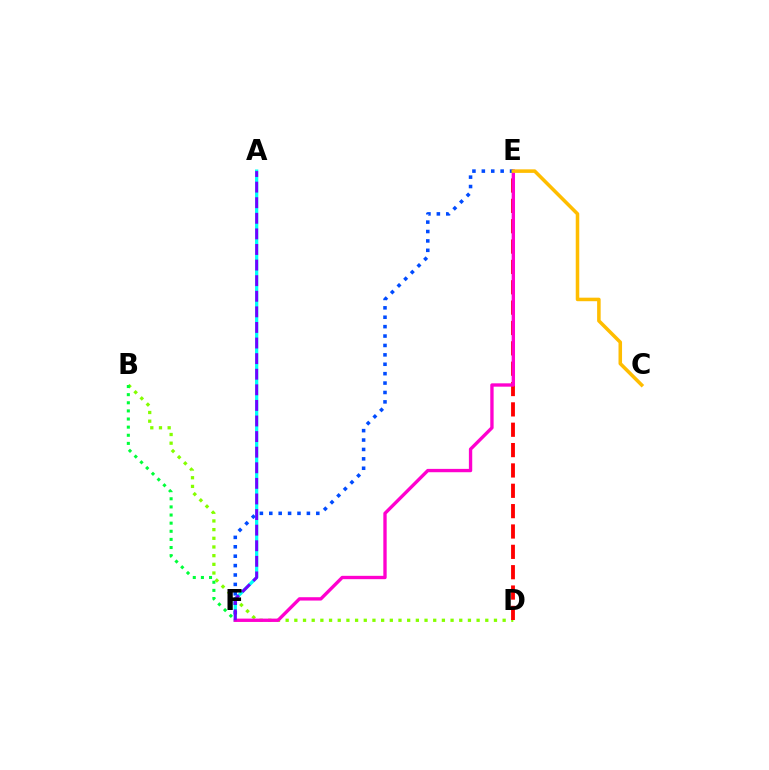{('B', 'D'): [{'color': '#84ff00', 'line_style': 'dotted', 'thickness': 2.36}], ('D', 'E'): [{'color': '#ff0000', 'line_style': 'dashed', 'thickness': 2.76}], ('B', 'F'): [{'color': '#00ff39', 'line_style': 'dotted', 'thickness': 2.21}], ('A', 'F'): [{'color': '#00fff6', 'line_style': 'solid', 'thickness': 2.35}, {'color': '#7200ff', 'line_style': 'dashed', 'thickness': 2.12}], ('E', 'F'): [{'color': '#ff00cf', 'line_style': 'solid', 'thickness': 2.41}, {'color': '#004bff', 'line_style': 'dotted', 'thickness': 2.56}], ('C', 'E'): [{'color': '#ffbd00', 'line_style': 'solid', 'thickness': 2.54}]}